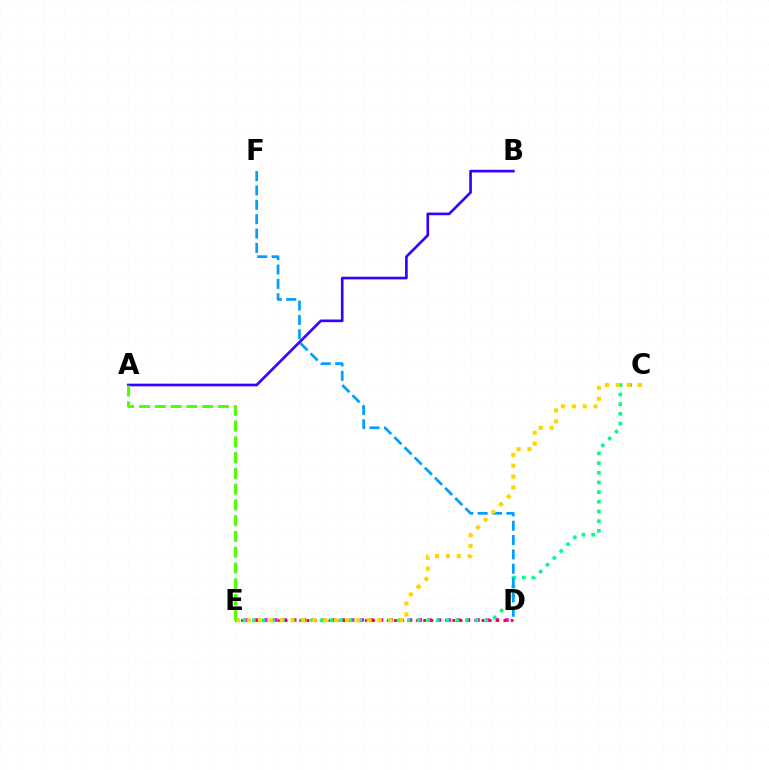{('D', 'E'): [{'color': '#ff00ed', 'line_style': 'dotted', 'thickness': 2.62}, {'color': '#ff0000', 'line_style': 'dotted', 'thickness': 1.98}], ('A', 'B'): [{'color': '#3700ff', 'line_style': 'solid', 'thickness': 1.92}], ('C', 'E'): [{'color': '#00ff86', 'line_style': 'dotted', 'thickness': 2.63}, {'color': '#ffd500', 'line_style': 'dotted', 'thickness': 2.96}], ('D', 'F'): [{'color': '#009eff', 'line_style': 'dashed', 'thickness': 1.95}], ('A', 'E'): [{'color': '#4fff00', 'line_style': 'dashed', 'thickness': 2.14}]}